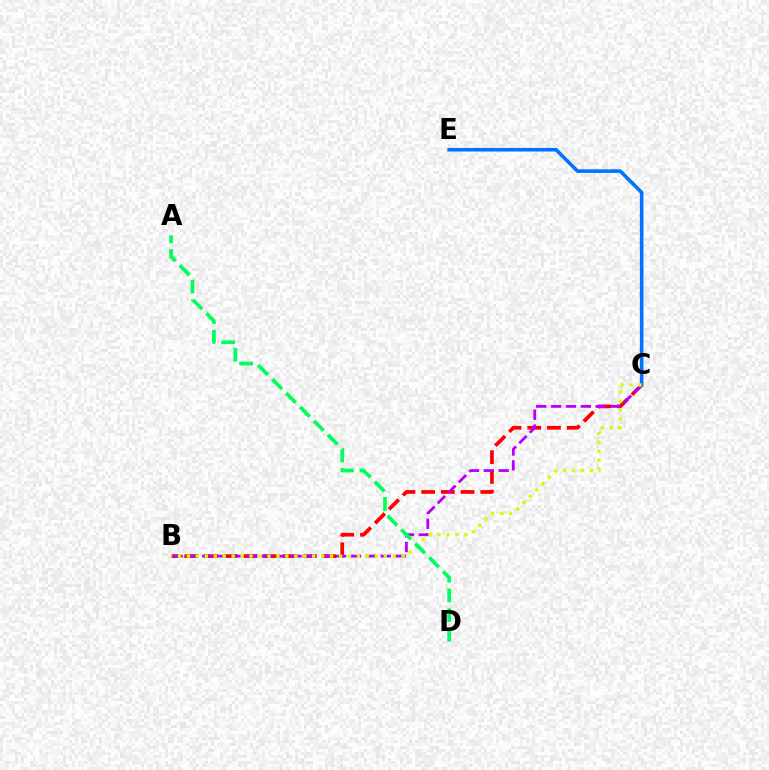{('B', 'C'): [{'color': '#ff0000', 'line_style': 'dashed', 'thickness': 2.68}, {'color': '#b900ff', 'line_style': 'dashed', 'thickness': 2.02}, {'color': '#d1ff00', 'line_style': 'dotted', 'thickness': 2.43}], ('C', 'E'): [{'color': '#0074ff', 'line_style': 'solid', 'thickness': 2.59}], ('A', 'D'): [{'color': '#00ff5c', 'line_style': 'dashed', 'thickness': 2.67}]}